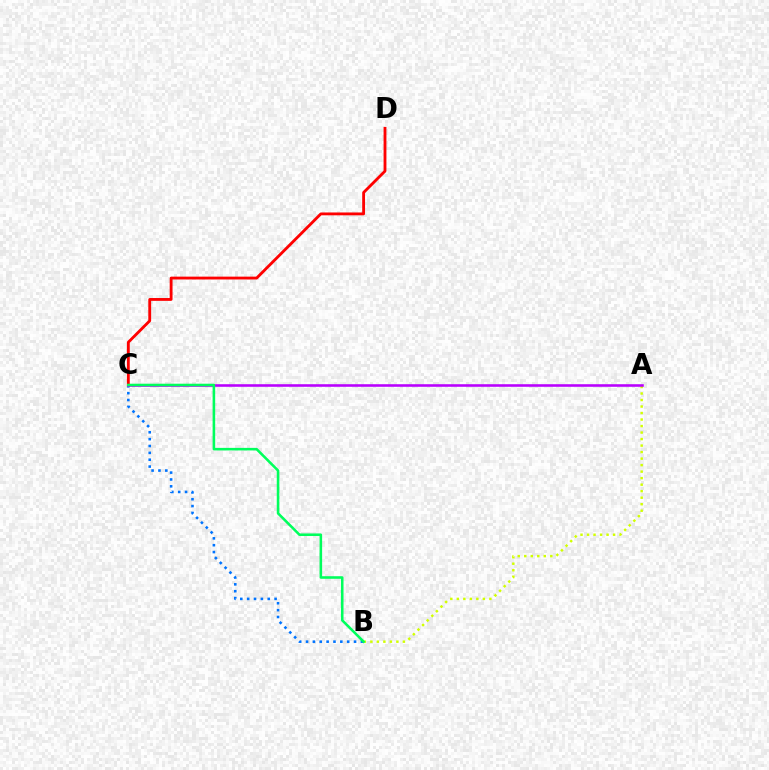{('C', 'D'): [{'color': '#ff0000', 'line_style': 'solid', 'thickness': 2.04}], ('A', 'B'): [{'color': '#d1ff00', 'line_style': 'dotted', 'thickness': 1.77}], ('B', 'C'): [{'color': '#0074ff', 'line_style': 'dotted', 'thickness': 1.86}, {'color': '#00ff5c', 'line_style': 'solid', 'thickness': 1.86}], ('A', 'C'): [{'color': '#b900ff', 'line_style': 'solid', 'thickness': 1.85}]}